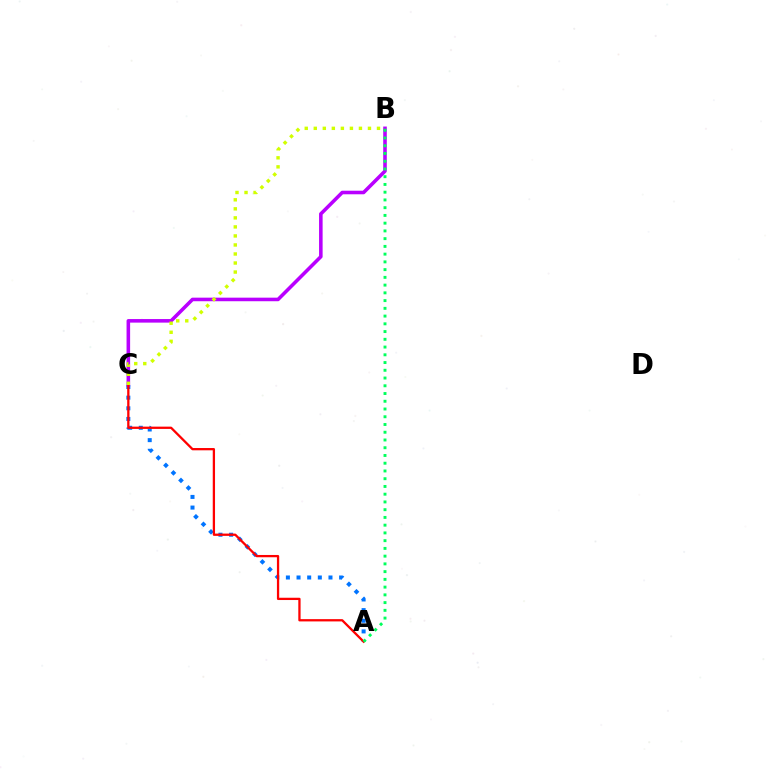{('A', 'C'): [{'color': '#0074ff', 'line_style': 'dotted', 'thickness': 2.89}, {'color': '#ff0000', 'line_style': 'solid', 'thickness': 1.64}], ('B', 'C'): [{'color': '#b900ff', 'line_style': 'solid', 'thickness': 2.57}, {'color': '#d1ff00', 'line_style': 'dotted', 'thickness': 2.45}], ('A', 'B'): [{'color': '#00ff5c', 'line_style': 'dotted', 'thickness': 2.1}]}